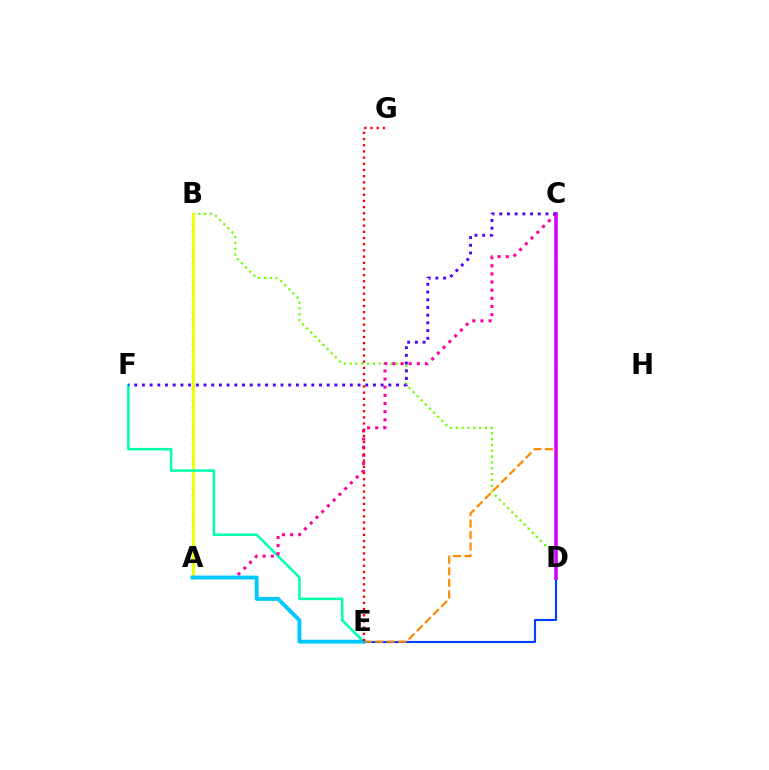{('B', 'D'): [{'color': '#66ff00', 'line_style': 'dotted', 'thickness': 1.58}], ('A', 'B'): [{'color': '#00ff27', 'line_style': 'dotted', 'thickness': 1.71}, {'color': '#eeff00', 'line_style': 'solid', 'thickness': 2.1}], ('D', 'E'): [{'color': '#003fff', 'line_style': 'solid', 'thickness': 1.55}], ('C', 'E'): [{'color': '#ff8800', 'line_style': 'dashed', 'thickness': 1.57}], ('C', 'D'): [{'color': '#d600ff', 'line_style': 'solid', 'thickness': 2.56}], ('E', 'F'): [{'color': '#00ffaf', 'line_style': 'solid', 'thickness': 1.81}], ('A', 'C'): [{'color': '#ff00a0', 'line_style': 'dotted', 'thickness': 2.21}], ('A', 'E'): [{'color': '#00c7ff', 'line_style': 'solid', 'thickness': 2.79}], ('E', 'G'): [{'color': '#ff0000', 'line_style': 'dotted', 'thickness': 1.68}], ('C', 'F'): [{'color': '#4f00ff', 'line_style': 'dotted', 'thickness': 2.09}]}